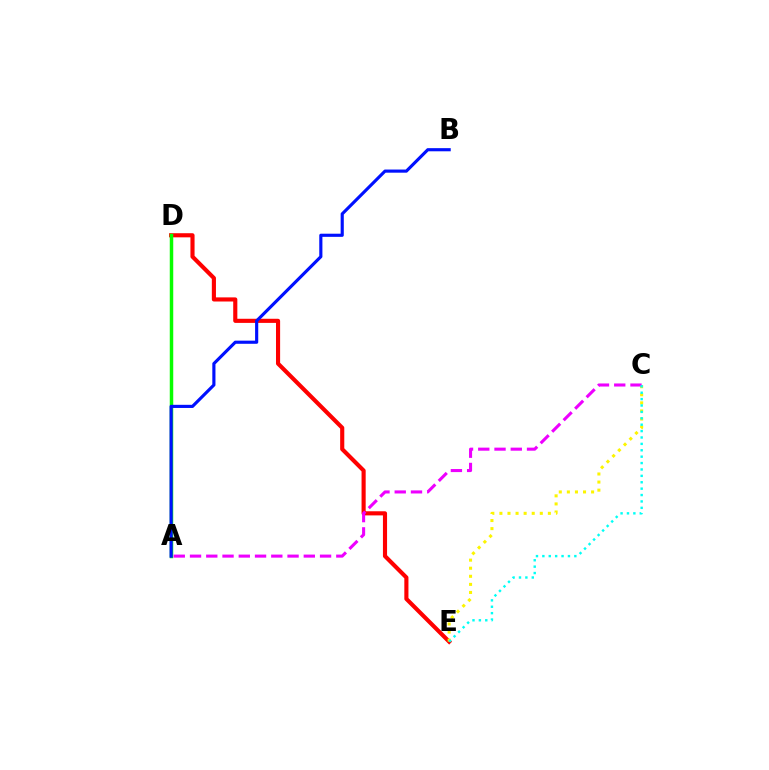{('D', 'E'): [{'color': '#ff0000', 'line_style': 'solid', 'thickness': 2.97}], ('A', 'D'): [{'color': '#08ff00', 'line_style': 'solid', 'thickness': 2.51}], ('C', 'E'): [{'color': '#fcf500', 'line_style': 'dotted', 'thickness': 2.19}, {'color': '#00fff6', 'line_style': 'dotted', 'thickness': 1.74}], ('A', 'C'): [{'color': '#ee00ff', 'line_style': 'dashed', 'thickness': 2.21}], ('A', 'B'): [{'color': '#0010ff', 'line_style': 'solid', 'thickness': 2.26}]}